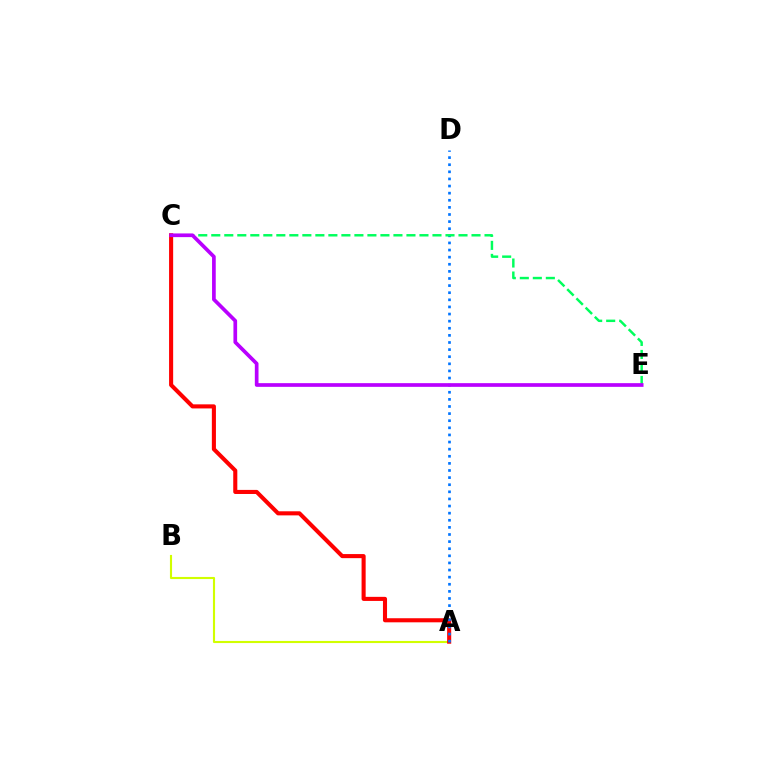{('A', 'B'): [{'color': '#d1ff00', 'line_style': 'solid', 'thickness': 1.53}], ('A', 'C'): [{'color': '#ff0000', 'line_style': 'solid', 'thickness': 2.94}], ('A', 'D'): [{'color': '#0074ff', 'line_style': 'dotted', 'thickness': 1.93}], ('C', 'E'): [{'color': '#00ff5c', 'line_style': 'dashed', 'thickness': 1.77}, {'color': '#b900ff', 'line_style': 'solid', 'thickness': 2.65}]}